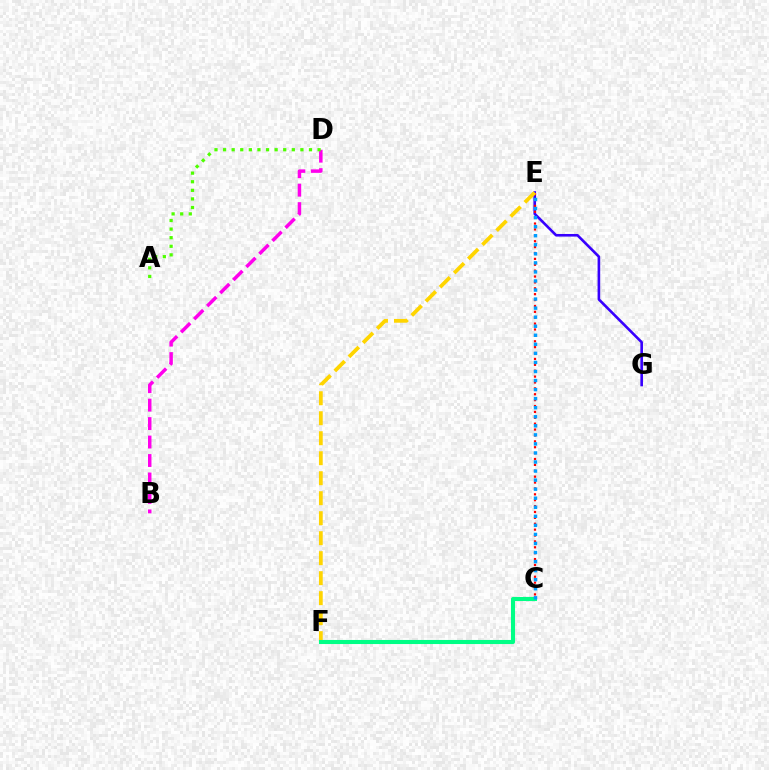{('E', 'G'): [{'color': '#3700ff', 'line_style': 'solid', 'thickness': 1.88}], ('B', 'D'): [{'color': '#ff00ed', 'line_style': 'dashed', 'thickness': 2.51}], ('C', 'E'): [{'color': '#ff0000', 'line_style': 'dotted', 'thickness': 1.6}, {'color': '#009eff', 'line_style': 'dotted', 'thickness': 2.46}], ('E', 'F'): [{'color': '#ffd500', 'line_style': 'dashed', 'thickness': 2.72}], ('C', 'F'): [{'color': '#00ff86', 'line_style': 'solid', 'thickness': 2.93}], ('A', 'D'): [{'color': '#4fff00', 'line_style': 'dotted', 'thickness': 2.33}]}